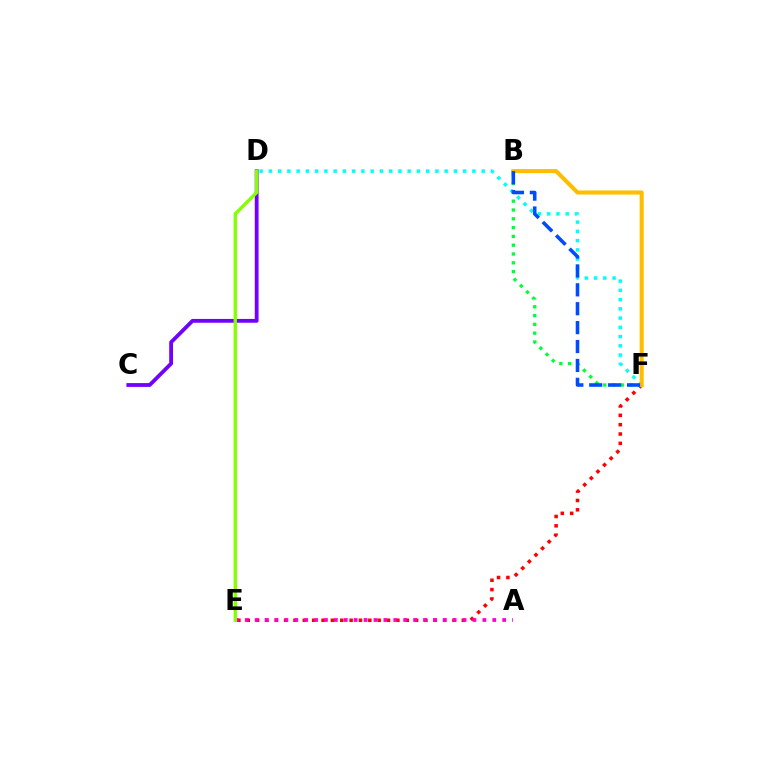{('C', 'D'): [{'color': '#7200ff', 'line_style': 'solid', 'thickness': 2.74}], ('E', 'F'): [{'color': '#ff0000', 'line_style': 'dotted', 'thickness': 2.54}], ('A', 'E'): [{'color': '#ff00cf', 'line_style': 'dotted', 'thickness': 2.69}], ('D', 'E'): [{'color': '#84ff00', 'line_style': 'solid', 'thickness': 2.42}], ('B', 'F'): [{'color': '#00ff39', 'line_style': 'dotted', 'thickness': 2.39}, {'color': '#ffbd00', 'line_style': 'solid', 'thickness': 2.93}, {'color': '#004bff', 'line_style': 'dashed', 'thickness': 2.57}], ('D', 'F'): [{'color': '#00fff6', 'line_style': 'dotted', 'thickness': 2.51}]}